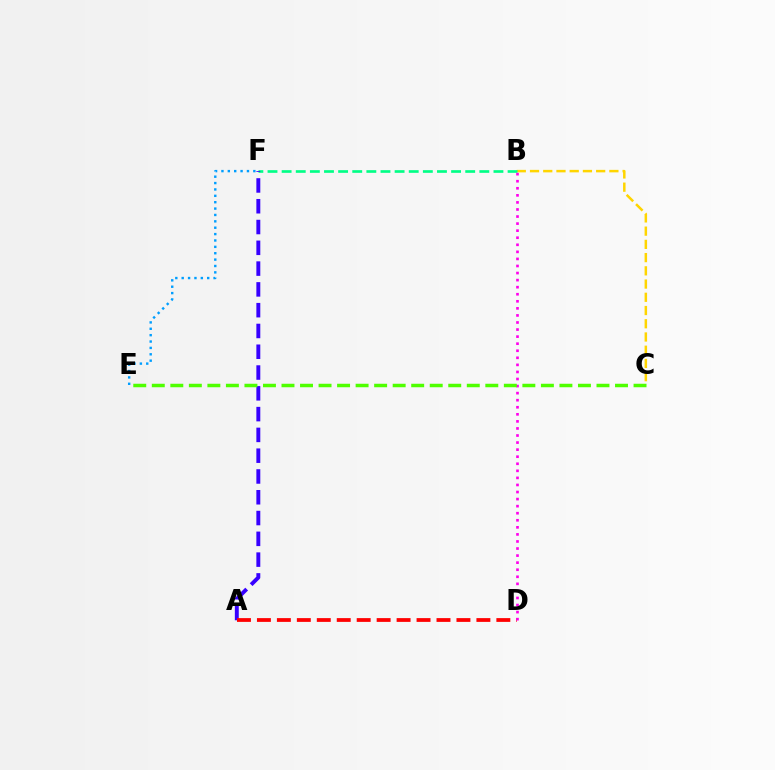{('B', 'C'): [{'color': '#ffd500', 'line_style': 'dashed', 'thickness': 1.8}], ('B', 'F'): [{'color': '#00ff86', 'line_style': 'dashed', 'thickness': 1.92}], ('A', 'F'): [{'color': '#3700ff', 'line_style': 'dashed', 'thickness': 2.82}], ('E', 'F'): [{'color': '#009eff', 'line_style': 'dotted', 'thickness': 1.73}], ('A', 'D'): [{'color': '#ff0000', 'line_style': 'dashed', 'thickness': 2.71}], ('B', 'D'): [{'color': '#ff00ed', 'line_style': 'dotted', 'thickness': 1.92}], ('C', 'E'): [{'color': '#4fff00', 'line_style': 'dashed', 'thickness': 2.52}]}